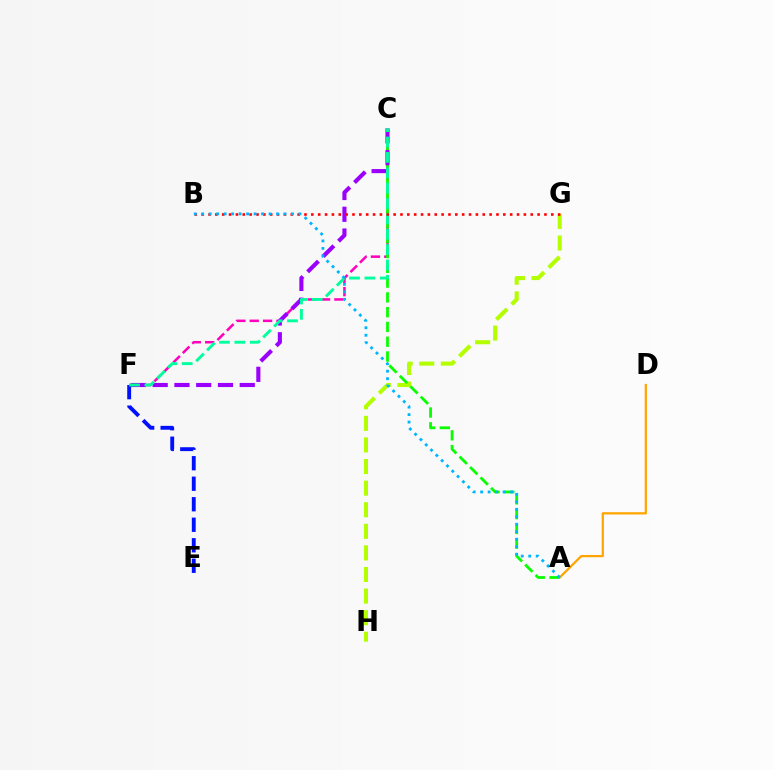{('G', 'H'): [{'color': '#b3ff00', 'line_style': 'dashed', 'thickness': 2.93}], ('C', 'F'): [{'color': '#ff00bd', 'line_style': 'dashed', 'thickness': 1.81}, {'color': '#9b00ff', 'line_style': 'dashed', 'thickness': 2.96}, {'color': '#00ff9d', 'line_style': 'dashed', 'thickness': 2.09}], ('E', 'F'): [{'color': '#0010ff', 'line_style': 'dashed', 'thickness': 2.79}], ('A', 'C'): [{'color': '#08ff00', 'line_style': 'dashed', 'thickness': 2.01}], ('A', 'D'): [{'color': '#ffa500', 'line_style': 'solid', 'thickness': 1.62}], ('B', 'G'): [{'color': '#ff0000', 'line_style': 'dotted', 'thickness': 1.86}], ('A', 'B'): [{'color': '#00b5ff', 'line_style': 'dotted', 'thickness': 2.03}]}